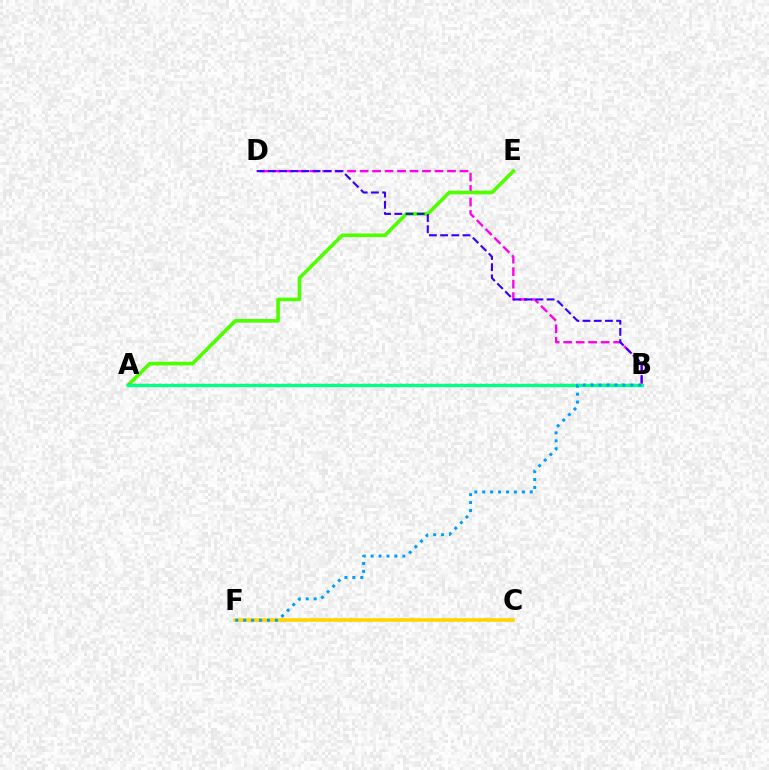{('B', 'D'): [{'color': '#ff00ed', 'line_style': 'dashed', 'thickness': 1.7}, {'color': '#3700ff', 'line_style': 'dashed', 'thickness': 1.52}], ('C', 'F'): [{'color': '#ffd500', 'line_style': 'solid', 'thickness': 2.58}], ('A', 'E'): [{'color': '#4fff00', 'line_style': 'solid', 'thickness': 2.63}], ('A', 'B'): [{'color': '#ff0000', 'line_style': 'dotted', 'thickness': 1.67}, {'color': '#00ff86', 'line_style': 'solid', 'thickness': 2.36}], ('B', 'F'): [{'color': '#009eff', 'line_style': 'dotted', 'thickness': 2.15}]}